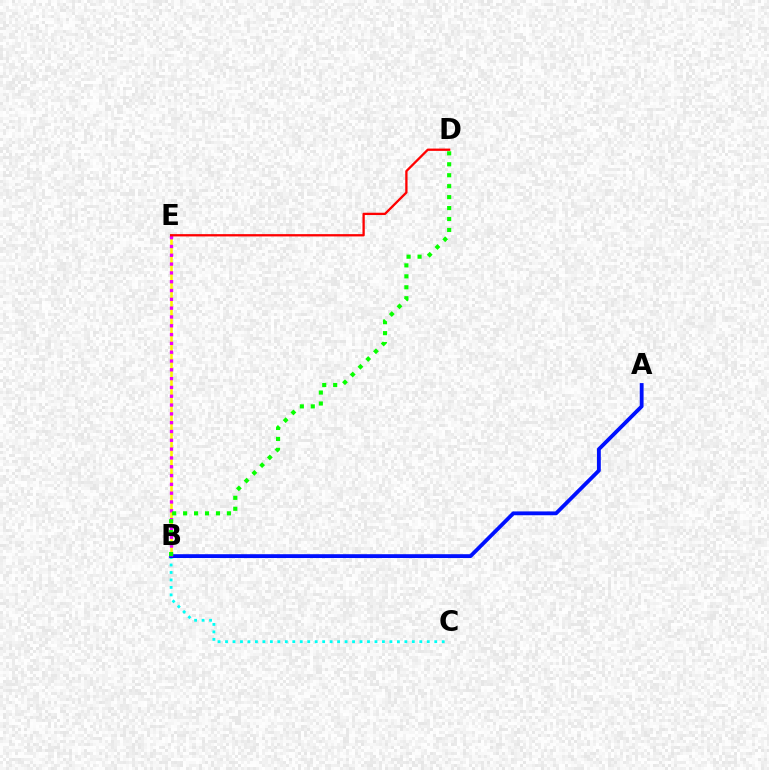{('B', 'C'): [{'color': '#00fff6', 'line_style': 'dotted', 'thickness': 2.03}], ('B', 'E'): [{'color': '#fcf500', 'line_style': 'solid', 'thickness': 1.86}, {'color': '#ee00ff', 'line_style': 'dotted', 'thickness': 2.39}], ('A', 'B'): [{'color': '#0010ff', 'line_style': 'solid', 'thickness': 2.75}], ('D', 'E'): [{'color': '#ff0000', 'line_style': 'solid', 'thickness': 1.66}], ('B', 'D'): [{'color': '#08ff00', 'line_style': 'dotted', 'thickness': 2.97}]}